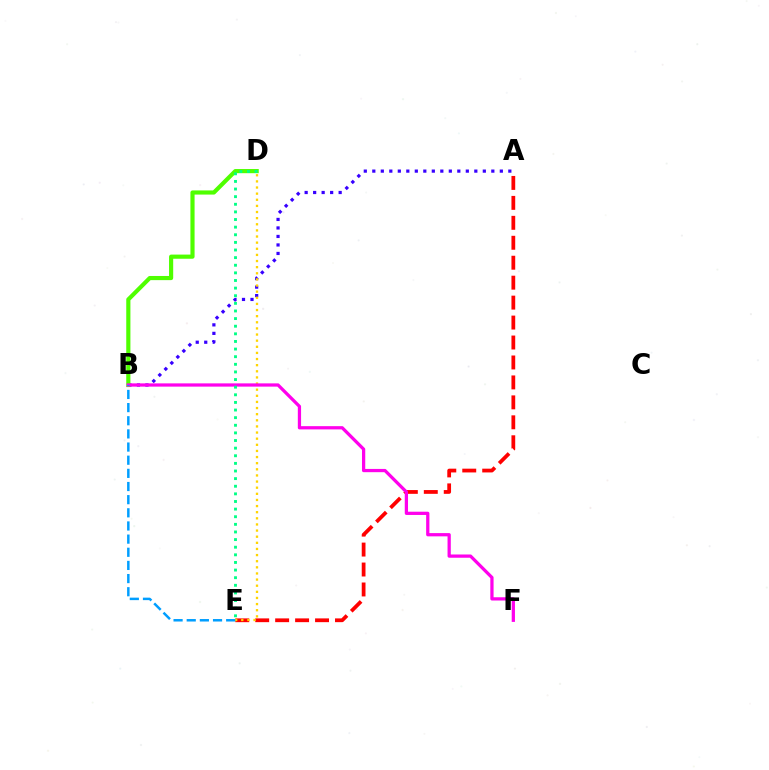{('A', 'B'): [{'color': '#3700ff', 'line_style': 'dotted', 'thickness': 2.31}], ('B', 'D'): [{'color': '#4fff00', 'line_style': 'solid', 'thickness': 2.99}], ('A', 'E'): [{'color': '#ff0000', 'line_style': 'dashed', 'thickness': 2.71}], ('D', 'E'): [{'color': '#ffd500', 'line_style': 'dotted', 'thickness': 1.66}, {'color': '#00ff86', 'line_style': 'dotted', 'thickness': 2.07}], ('B', 'F'): [{'color': '#ff00ed', 'line_style': 'solid', 'thickness': 2.34}], ('B', 'E'): [{'color': '#009eff', 'line_style': 'dashed', 'thickness': 1.79}]}